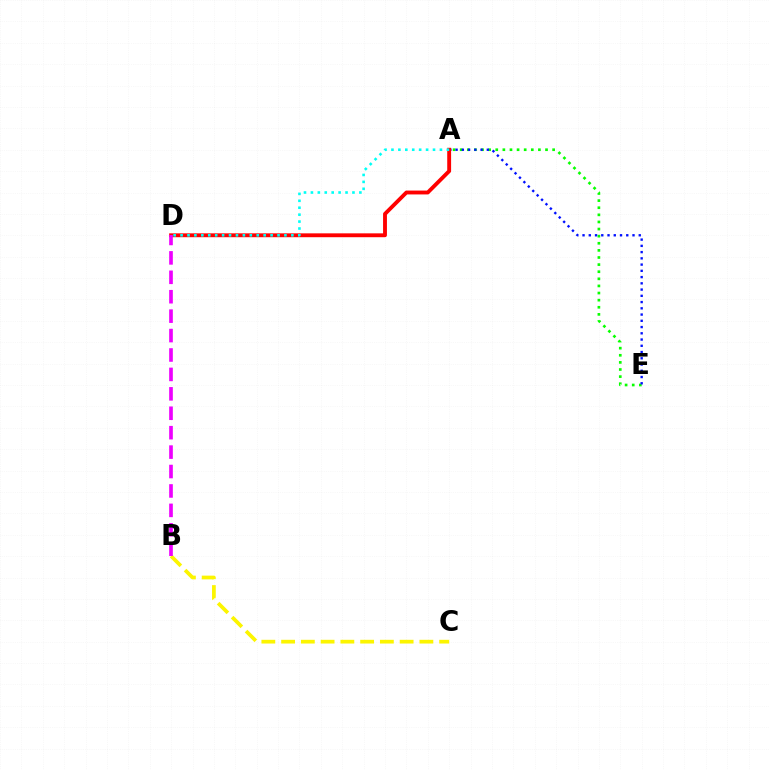{('A', 'E'): [{'color': '#08ff00', 'line_style': 'dotted', 'thickness': 1.93}, {'color': '#0010ff', 'line_style': 'dotted', 'thickness': 1.7}], ('B', 'C'): [{'color': '#fcf500', 'line_style': 'dashed', 'thickness': 2.68}], ('A', 'D'): [{'color': '#ff0000', 'line_style': 'solid', 'thickness': 2.79}, {'color': '#00fff6', 'line_style': 'dotted', 'thickness': 1.88}], ('B', 'D'): [{'color': '#ee00ff', 'line_style': 'dashed', 'thickness': 2.64}]}